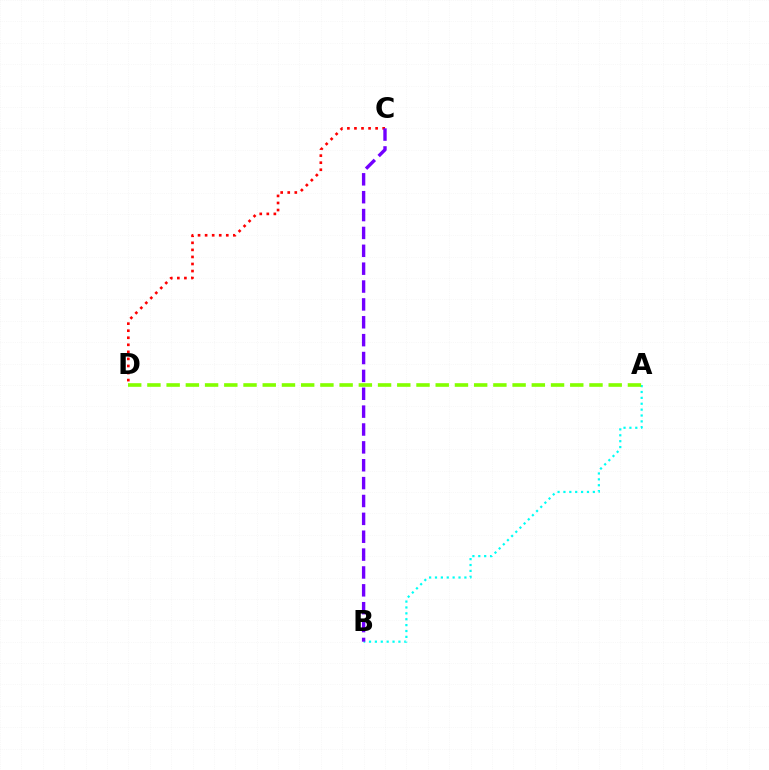{('C', 'D'): [{'color': '#ff0000', 'line_style': 'dotted', 'thickness': 1.92}], ('A', 'B'): [{'color': '#00fff6', 'line_style': 'dotted', 'thickness': 1.6}], ('B', 'C'): [{'color': '#7200ff', 'line_style': 'dashed', 'thickness': 2.43}], ('A', 'D'): [{'color': '#84ff00', 'line_style': 'dashed', 'thickness': 2.61}]}